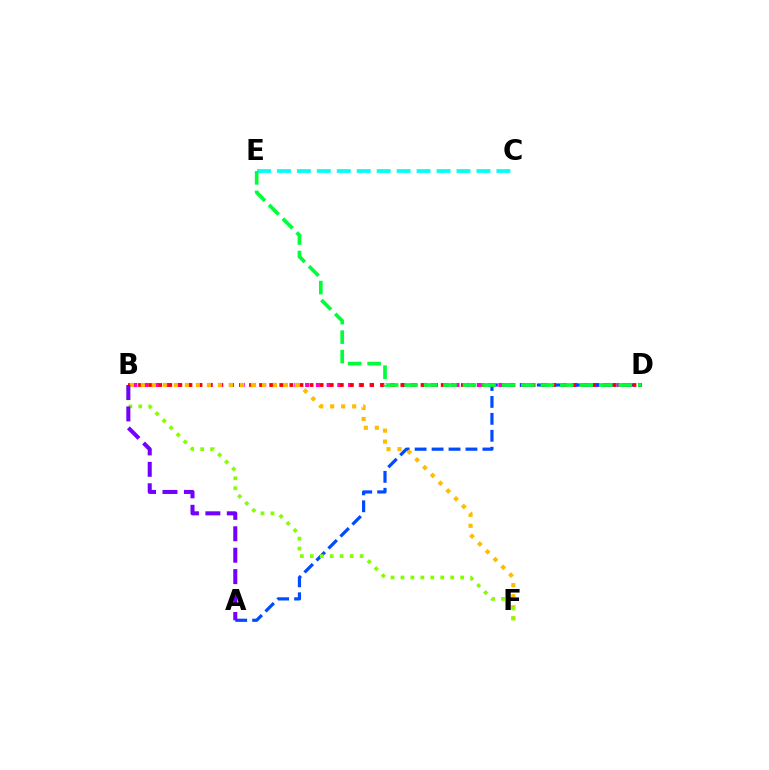{('B', 'D'): [{'color': '#ff00cf', 'line_style': 'dotted', 'thickness': 2.92}, {'color': '#ff0000', 'line_style': 'dotted', 'thickness': 2.74}], ('A', 'D'): [{'color': '#004bff', 'line_style': 'dashed', 'thickness': 2.3}], ('C', 'E'): [{'color': '#00fff6', 'line_style': 'dashed', 'thickness': 2.71}], ('B', 'F'): [{'color': '#ffbd00', 'line_style': 'dotted', 'thickness': 2.99}, {'color': '#84ff00', 'line_style': 'dotted', 'thickness': 2.7}], ('D', 'E'): [{'color': '#00ff39', 'line_style': 'dashed', 'thickness': 2.64}], ('A', 'B'): [{'color': '#7200ff', 'line_style': 'dashed', 'thickness': 2.91}]}